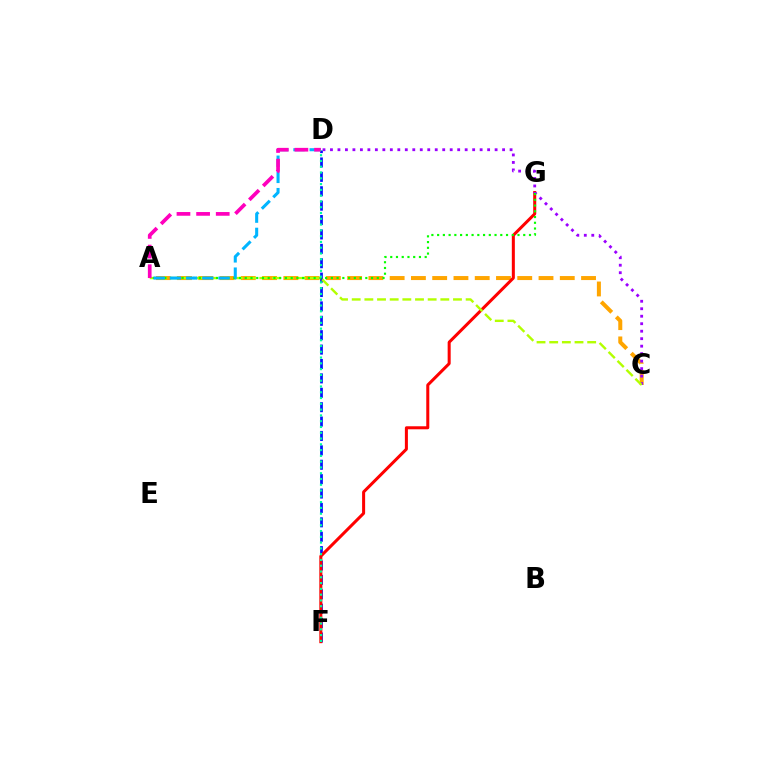{('D', 'F'): [{'color': '#0010ff', 'line_style': 'dashed', 'thickness': 1.96}, {'color': '#00ff9d', 'line_style': 'dotted', 'thickness': 1.57}], ('A', 'C'): [{'color': '#ffa500', 'line_style': 'dashed', 'thickness': 2.89}, {'color': '#b3ff00', 'line_style': 'dashed', 'thickness': 1.72}], ('F', 'G'): [{'color': '#ff0000', 'line_style': 'solid', 'thickness': 2.18}], ('C', 'D'): [{'color': '#9b00ff', 'line_style': 'dotted', 'thickness': 2.03}], ('A', 'G'): [{'color': '#08ff00', 'line_style': 'dotted', 'thickness': 1.56}], ('A', 'D'): [{'color': '#00b5ff', 'line_style': 'dashed', 'thickness': 2.2}, {'color': '#ff00bd', 'line_style': 'dashed', 'thickness': 2.67}]}